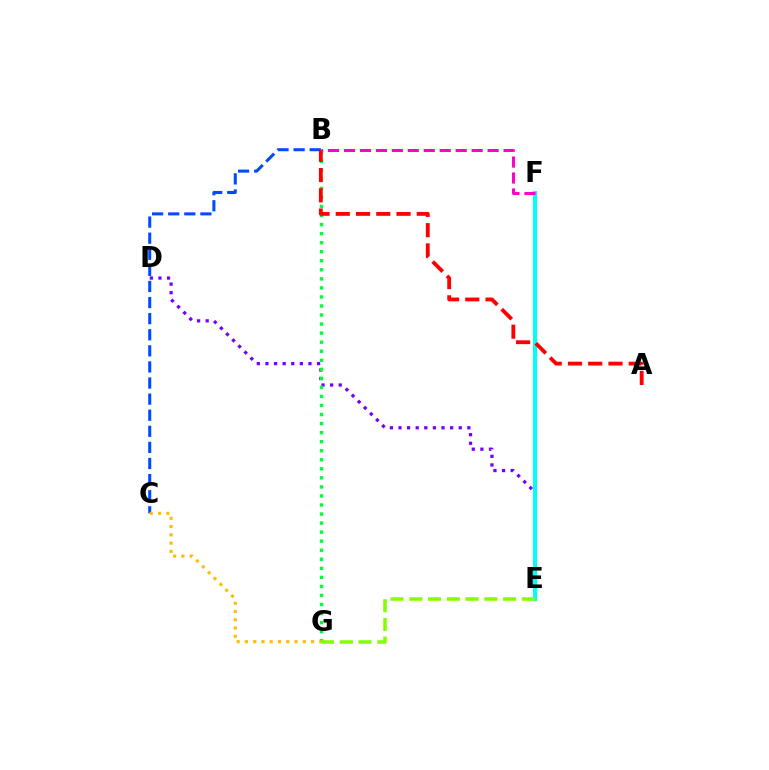{('B', 'C'): [{'color': '#004bff', 'line_style': 'dashed', 'thickness': 2.19}], ('D', 'E'): [{'color': '#7200ff', 'line_style': 'dotted', 'thickness': 2.34}], ('E', 'F'): [{'color': '#00fff6', 'line_style': 'solid', 'thickness': 2.93}], ('B', 'G'): [{'color': '#00ff39', 'line_style': 'dotted', 'thickness': 2.46}], ('E', 'G'): [{'color': '#84ff00', 'line_style': 'dashed', 'thickness': 2.55}], ('A', 'B'): [{'color': '#ff0000', 'line_style': 'dashed', 'thickness': 2.75}], ('C', 'G'): [{'color': '#ffbd00', 'line_style': 'dotted', 'thickness': 2.25}], ('B', 'F'): [{'color': '#ff00cf', 'line_style': 'dashed', 'thickness': 2.17}]}